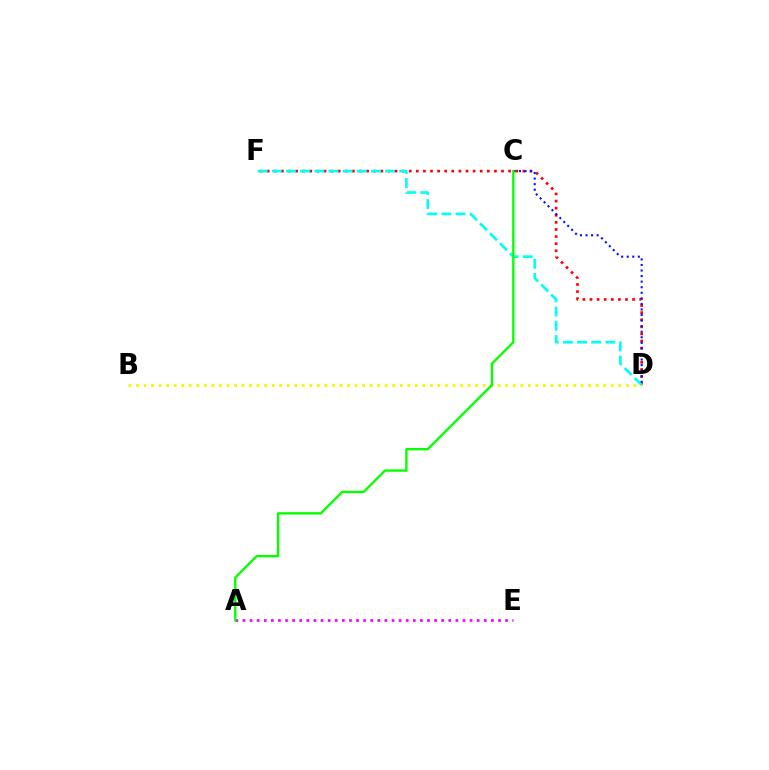{('D', 'F'): [{'color': '#ff0000', 'line_style': 'dotted', 'thickness': 1.93}, {'color': '#00fff6', 'line_style': 'dashed', 'thickness': 1.92}], ('B', 'D'): [{'color': '#fcf500', 'line_style': 'dotted', 'thickness': 2.05}], ('C', 'D'): [{'color': '#0010ff', 'line_style': 'dotted', 'thickness': 1.51}], ('A', 'E'): [{'color': '#ee00ff', 'line_style': 'dotted', 'thickness': 1.93}], ('A', 'C'): [{'color': '#08ff00', 'line_style': 'solid', 'thickness': 1.71}]}